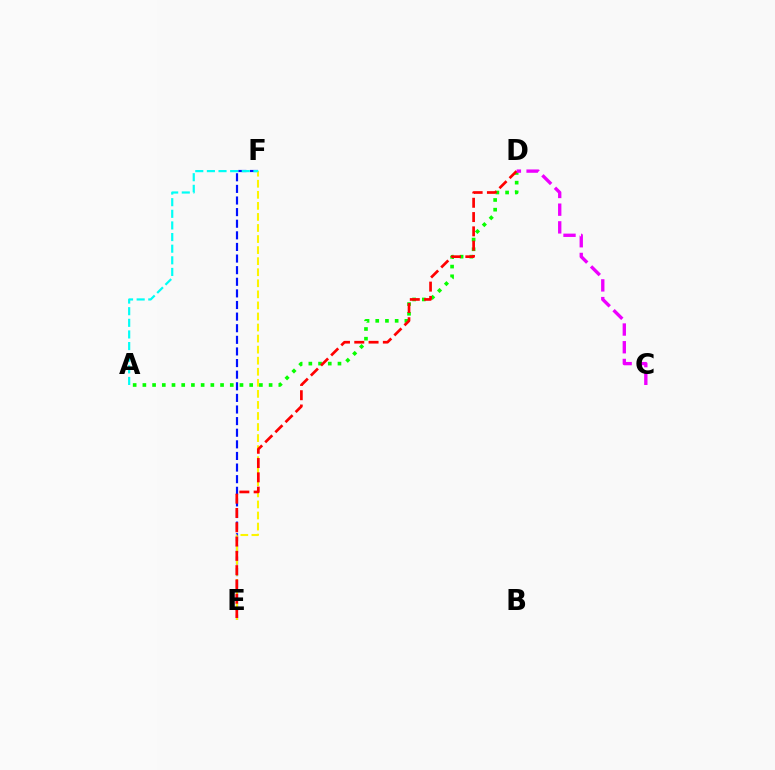{('E', 'F'): [{'color': '#0010ff', 'line_style': 'dashed', 'thickness': 1.58}, {'color': '#fcf500', 'line_style': 'dashed', 'thickness': 1.5}], ('A', 'D'): [{'color': '#08ff00', 'line_style': 'dotted', 'thickness': 2.64}], ('D', 'E'): [{'color': '#ff0000', 'line_style': 'dashed', 'thickness': 1.94}], ('C', 'D'): [{'color': '#ee00ff', 'line_style': 'dashed', 'thickness': 2.4}], ('A', 'F'): [{'color': '#00fff6', 'line_style': 'dashed', 'thickness': 1.58}]}